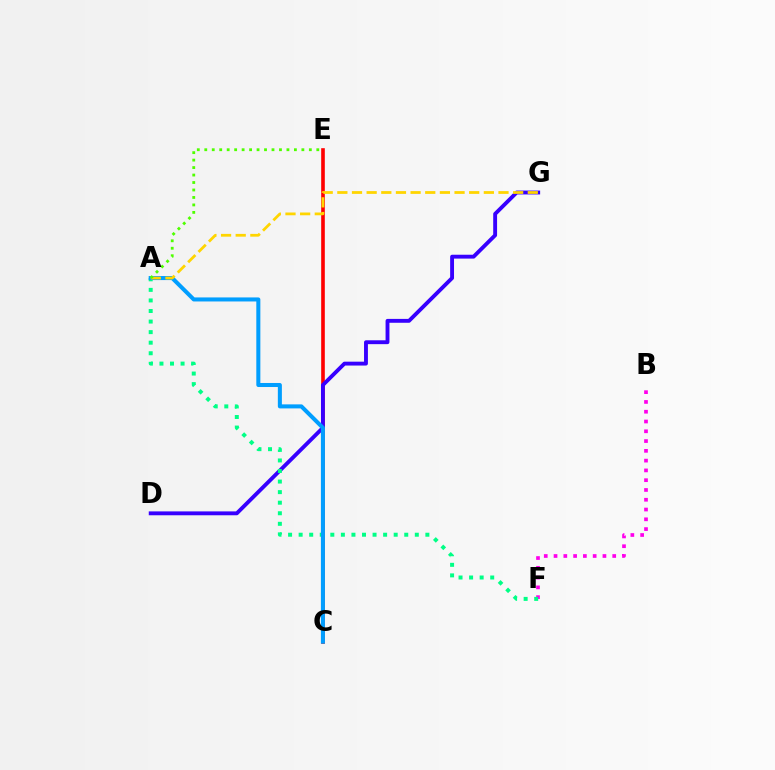{('C', 'E'): [{'color': '#ff0000', 'line_style': 'solid', 'thickness': 2.61}], ('B', 'F'): [{'color': '#ff00ed', 'line_style': 'dotted', 'thickness': 2.66}], ('D', 'G'): [{'color': '#3700ff', 'line_style': 'solid', 'thickness': 2.79}], ('A', 'F'): [{'color': '#00ff86', 'line_style': 'dotted', 'thickness': 2.87}], ('A', 'C'): [{'color': '#009eff', 'line_style': 'solid', 'thickness': 2.91}], ('A', 'G'): [{'color': '#ffd500', 'line_style': 'dashed', 'thickness': 1.99}], ('A', 'E'): [{'color': '#4fff00', 'line_style': 'dotted', 'thickness': 2.03}]}